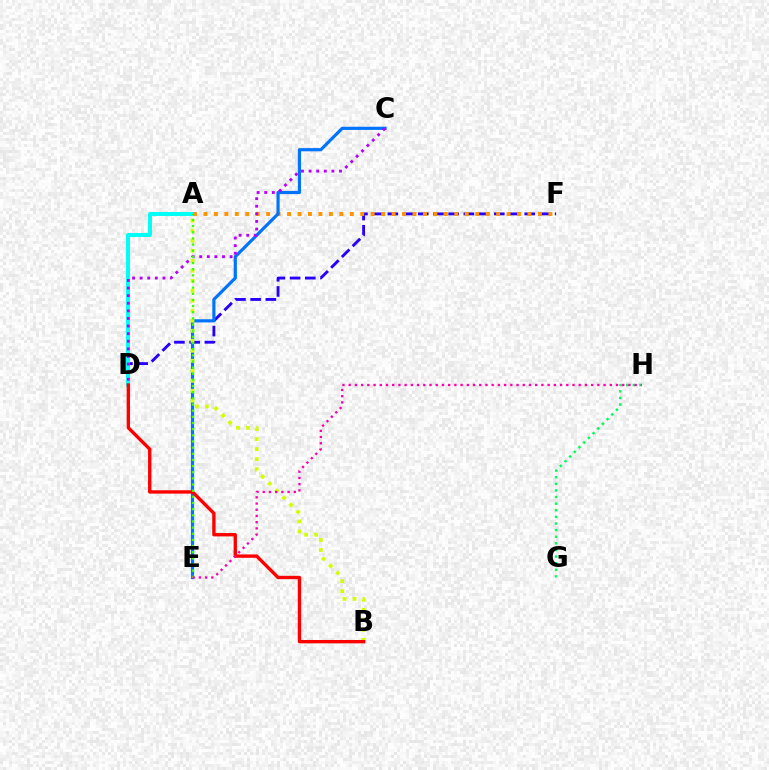{('D', 'F'): [{'color': '#2500ff', 'line_style': 'dashed', 'thickness': 2.07}], ('G', 'H'): [{'color': '#00ff5c', 'line_style': 'dotted', 'thickness': 1.8}], ('A', 'D'): [{'color': '#00fff6', 'line_style': 'solid', 'thickness': 2.85}], ('A', 'F'): [{'color': '#ff9400', 'line_style': 'dotted', 'thickness': 2.84}], ('C', 'E'): [{'color': '#0074ff', 'line_style': 'solid', 'thickness': 2.29}], ('A', 'B'): [{'color': '#d1ff00', 'line_style': 'dotted', 'thickness': 2.72}], ('B', 'D'): [{'color': '#ff0000', 'line_style': 'solid', 'thickness': 2.42}], ('C', 'D'): [{'color': '#b900ff', 'line_style': 'dotted', 'thickness': 2.07}], ('A', 'E'): [{'color': '#3dff00', 'line_style': 'dotted', 'thickness': 1.67}], ('E', 'H'): [{'color': '#ff00ac', 'line_style': 'dotted', 'thickness': 1.69}]}